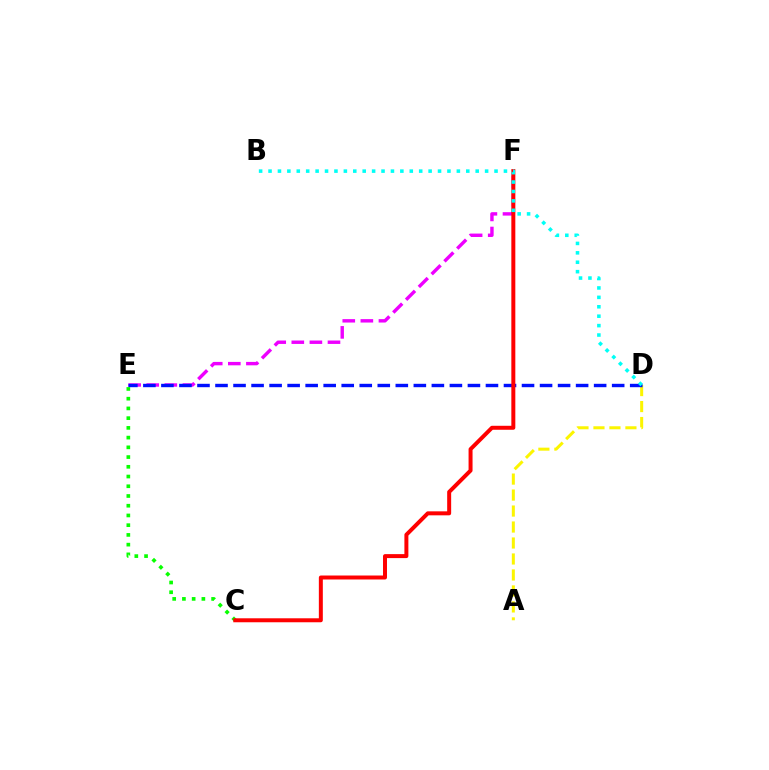{('A', 'D'): [{'color': '#fcf500', 'line_style': 'dashed', 'thickness': 2.17}], ('E', 'F'): [{'color': '#ee00ff', 'line_style': 'dashed', 'thickness': 2.46}], ('D', 'E'): [{'color': '#0010ff', 'line_style': 'dashed', 'thickness': 2.45}], ('C', 'E'): [{'color': '#08ff00', 'line_style': 'dotted', 'thickness': 2.64}], ('C', 'F'): [{'color': '#ff0000', 'line_style': 'solid', 'thickness': 2.86}], ('B', 'D'): [{'color': '#00fff6', 'line_style': 'dotted', 'thickness': 2.56}]}